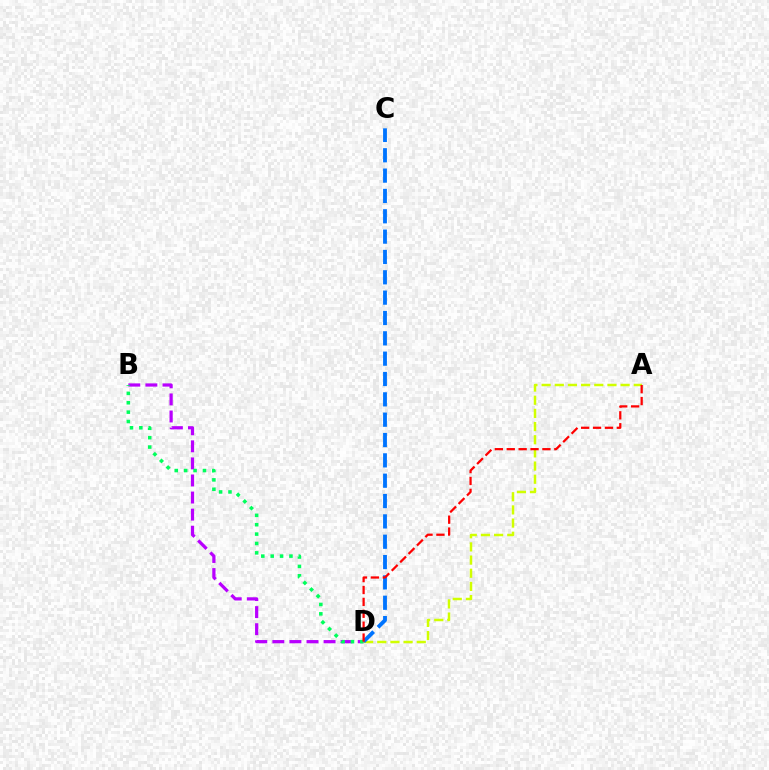{('B', 'D'): [{'color': '#b900ff', 'line_style': 'dashed', 'thickness': 2.32}, {'color': '#00ff5c', 'line_style': 'dotted', 'thickness': 2.55}], ('A', 'D'): [{'color': '#d1ff00', 'line_style': 'dashed', 'thickness': 1.79}, {'color': '#ff0000', 'line_style': 'dashed', 'thickness': 1.62}], ('C', 'D'): [{'color': '#0074ff', 'line_style': 'dashed', 'thickness': 2.76}]}